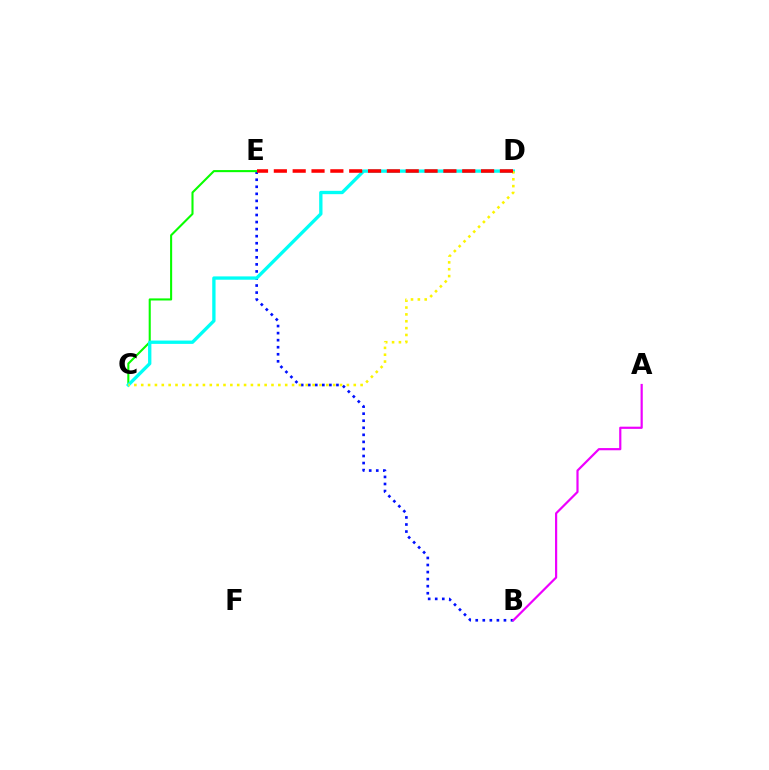{('B', 'E'): [{'color': '#0010ff', 'line_style': 'dotted', 'thickness': 1.92}], ('A', 'B'): [{'color': '#ee00ff', 'line_style': 'solid', 'thickness': 1.58}], ('C', 'E'): [{'color': '#08ff00', 'line_style': 'solid', 'thickness': 1.5}], ('C', 'D'): [{'color': '#00fff6', 'line_style': 'solid', 'thickness': 2.39}, {'color': '#fcf500', 'line_style': 'dotted', 'thickness': 1.86}], ('D', 'E'): [{'color': '#ff0000', 'line_style': 'dashed', 'thickness': 2.56}]}